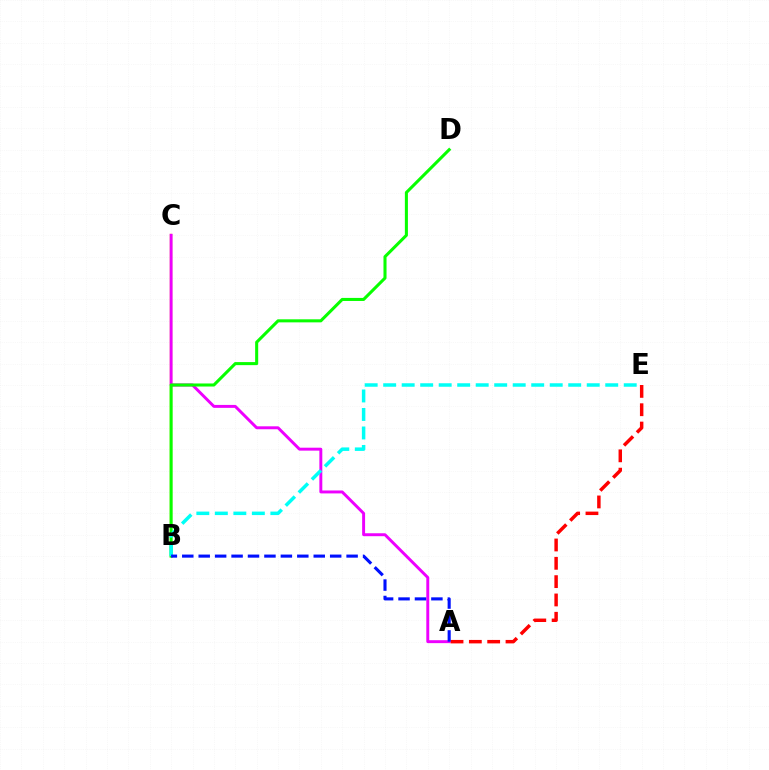{('B', 'C'): [{'color': '#fcf500', 'line_style': 'solid', 'thickness': 1.69}], ('A', 'C'): [{'color': '#ee00ff', 'line_style': 'solid', 'thickness': 2.12}], ('B', 'D'): [{'color': '#08ff00', 'line_style': 'solid', 'thickness': 2.2}], ('A', 'E'): [{'color': '#ff0000', 'line_style': 'dashed', 'thickness': 2.49}], ('B', 'E'): [{'color': '#00fff6', 'line_style': 'dashed', 'thickness': 2.51}], ('A', 'B'): [{'color': '#0010ff', 'line_style': 'dashed', 'thickness': 2.23}]}